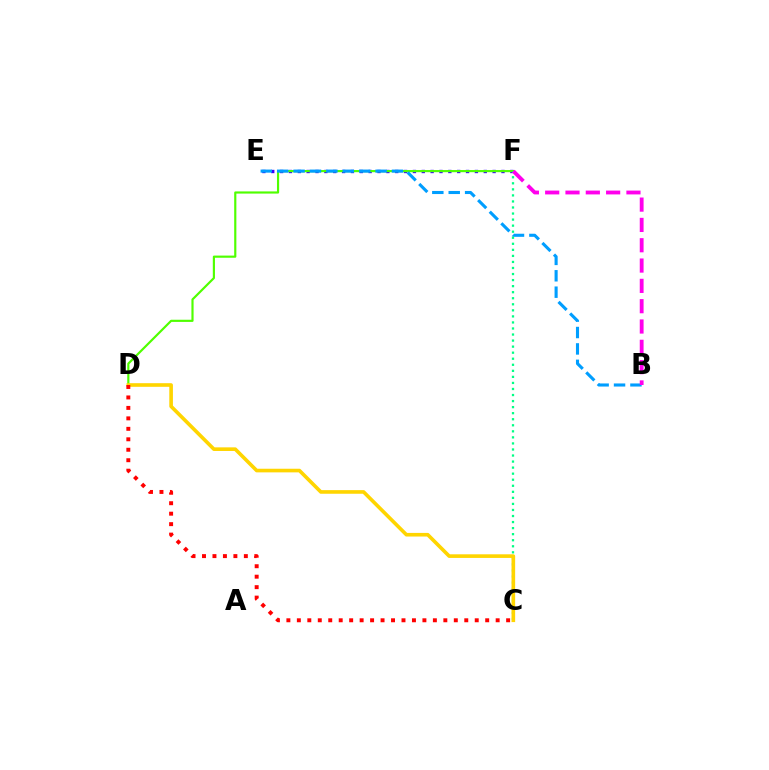{('E', 'F'): [{'color': '#3700ff', 'line_style': 'dotted', 'thickness': 2.41}], ('D', 'F'): [{'color': '#4fff00', 'line_style': 'solid', 'thickness': 1.56}], ('B', 'E'): [{'color': '#009eff', 'line_style': 'dashed', 'thickness': 2.23}], ('C', 'F'): [{'color': '#00ff86', 'line_style': 'dotted', 'thickness': 1.64}], ('B', 'F'): [{'color': '#ff00ed', 'line_style': 'dashed', 'thickness': 2.76}], ('C', 'D'): [{'color': '#ffd500', 'line_style': 'solid', 'thickness': 2.61}, {'color': '#ff0000', 'line_style': 'dotted', 'thickness': 2.84}]}